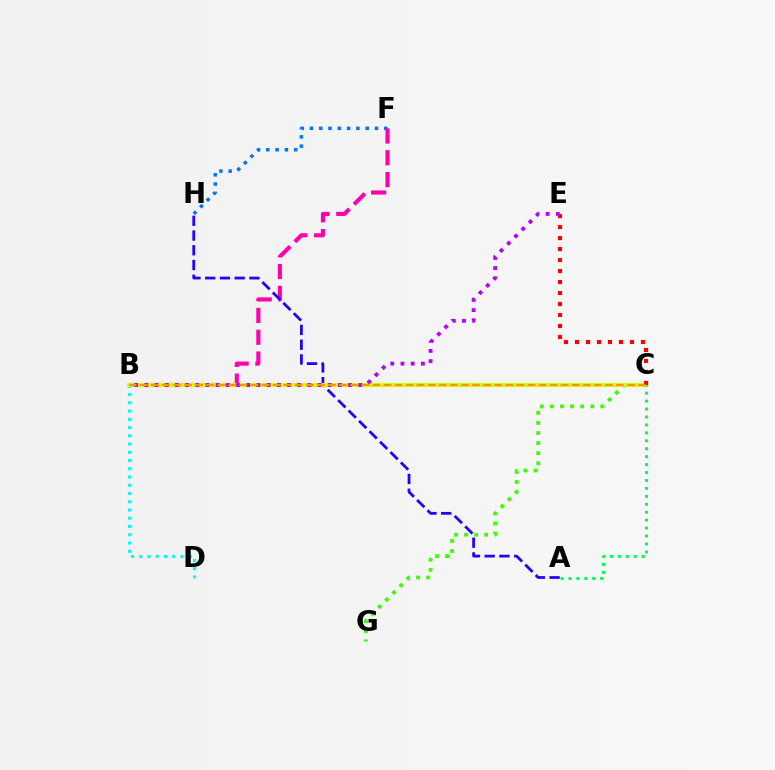{('C', 'G'): [{'color': '#3dff00', 'line_style': 'dotted', 'thickness': 2.74}], ('F', 'H'): [{'color': '#0074ff', 'line_style': 'dotted', 'thickness': 2.52}], ('B', 'D'): [{'color': '#00fff6', 'line_style': 'dotted', 'thickness': 2.24}], ('B', 'F'): [{'color': '#ff00ac', 'line_style': 'dashed', 'thickness': 2.96}], ('A', 'H'): [{'color': '#2500ff', 'line_style': 'dashed', 'thickness': 2.0}], ('B', 'C'): [{'color': '#d1ff00', 'line_style': 'solid', 'thickness': 2.95}, {'color': '#ff9400', 'line_style': 'dashed', 'thickness': 1.5}], ('C', 'E'): [{'color': '#ff0000', 'line_style': 'dotted', 'thickness': 2.99}], ('B', 'E'): [{'color': '#b900ff', 'line_style': 'dotted', 'thickness': 2.77}], ('A', 'C'): [{'color': '#00ff5c', 'line_style': 'dotted', 'thickness': 2.16}]}